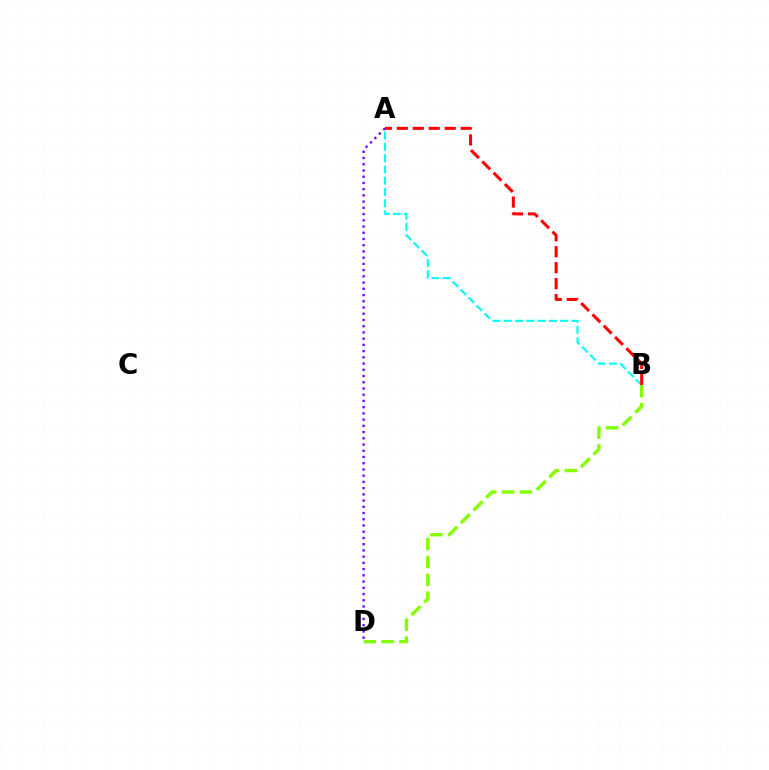{('A', 'D'): [{'color': '#7200ff', 'line_style': 'dotted', 'thickness': 1.69}], ('B', 'D'): [{'color': '#84ff00', 'line_style': 'dashed', 'thickness': 2.43}], ('A', 'B'): [{'color': '#00fff6', 'line_style': 'dashed', 'thickness': 1.53}, {'color': '#ff0000', 'line_style': 'dashed', 'thickness': 2.17}]}